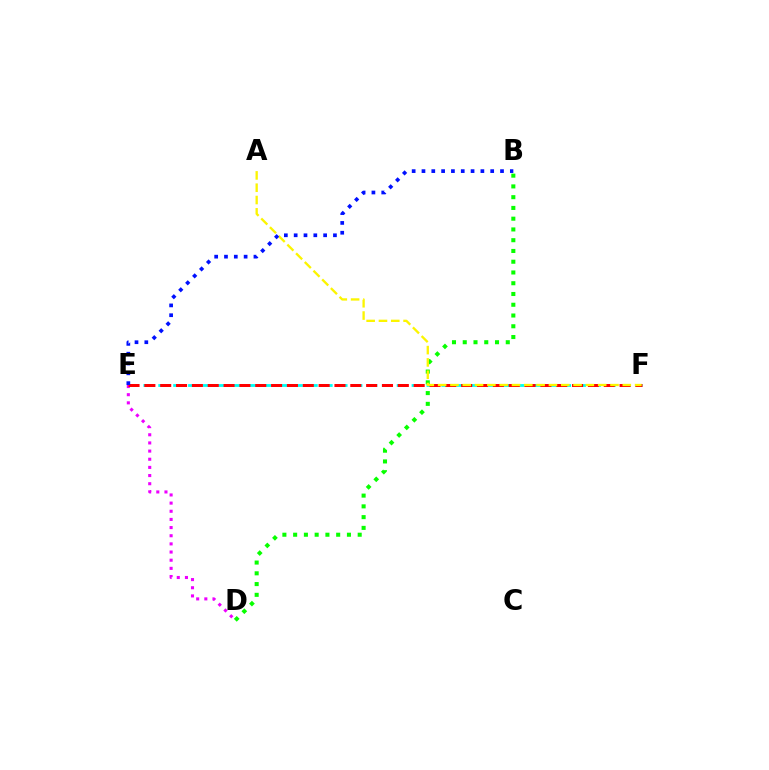{('B', 'D'): [{'color': '#08ff00', 'line_style': 'dotted', 'thickness': 2.92}], ('E', 'F'): [{'color': '#00fff6', 'line_style': 'dashed', 'thickness': 2.02}, {'color': '#ff0000', 'line_style': 'dashed', 'thickness': 2.15}], ('D', 'E'): [{'color': '#ee00ff', 'line_style': 'dotted', 'thickness': 2.22}], ('A', 'F'): [{'color': '#fcf500', 'line_style': 'dashed', 'thickness': 1.67}], ('B', 'E'): [{'color': '#0010ff', 'line_style': 'dotted', 'thickness': 2.67}]}